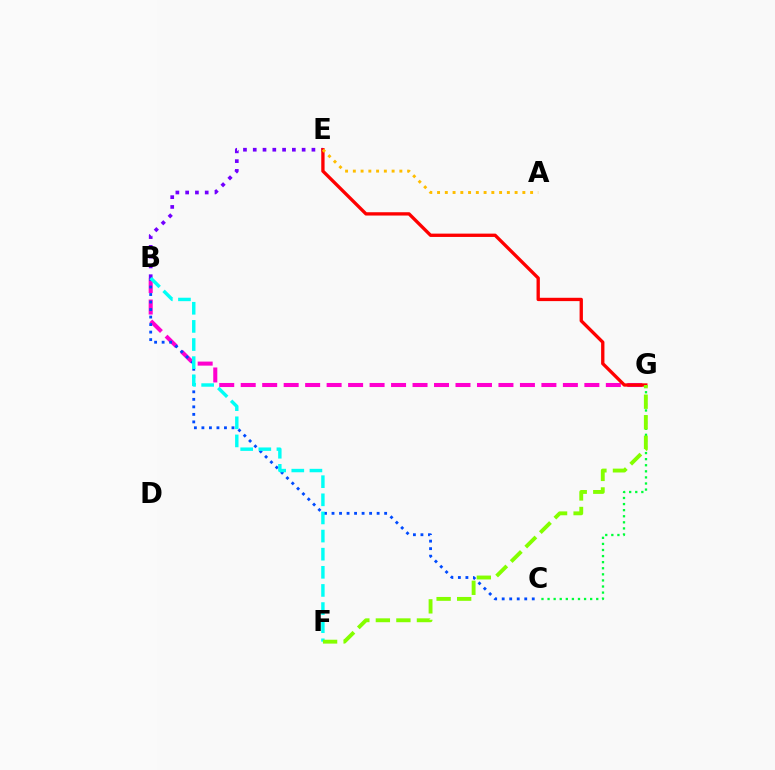{('B', 'G'): [{'color': '#ff00cf', 'line_style': 'dashed', 'thickness': 2.92}], ('C', 'G'): [{'color': '#00ff39', 'line_style': 'dotted', 'thickness': 1.65}], ('B', 'C'): [{'color': '#004bff', 'line_style': 'dotted', 'thickness': 2.04}], ('B', 'E'): [{'color': '#7200ff', 'line_style': 'dotted', 'thickness': 2.66}], ('E', 'G'): [{'color': '#ff0000', 'line_style': 'solid', 'thickness': 2.39}], ('A', 'E'): [{'color': '#ffbd00', 'line_style': 'dotted', 'thickness': 2.11}], ('B', 'F'): [{'color': '#00fff6', 'line_style': 'dashed', 'thickness': 2.46}], ('F', 'G'): [{'color': '#84ff00', 'line_style': 'dashed', 'thickness': 2.79}]}